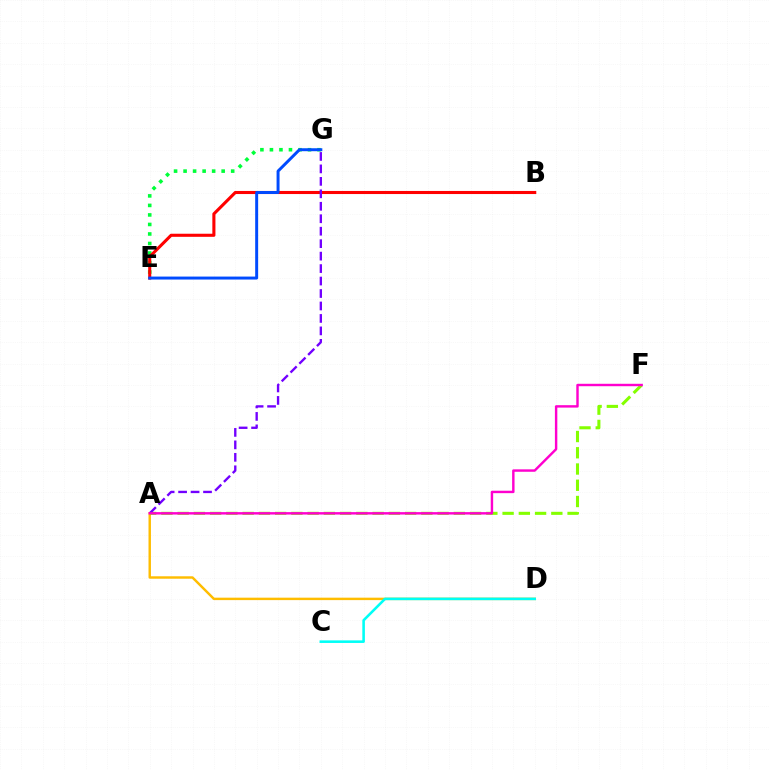{('A', 'D'): [{'color': '#ffbd00', 'line_style': 'solid', 'thickness': 1.76}], ('E', 'G'): [{'color': '#00ff39', 'line_style': 'dotted', 'thickness': 2.59}, {'color': '#004bff', 'line_style': 'solid', 'thickness': 2.13}], ('B', 'E'): [{'color': '#ff0000', 'line_style': 'solid', 'thickness': 2.22}], ('A', 'F'): [{'color': '#84ff00', 'line_style': 'dashed', 'thickness': 2.21}, {'color': '#ff00cf', 'line_style': 'solid', 'thickness': 1.75}], ('A', 'G'): [{'color': '#7200ff', 'line_style': 'dashed', 'thickness': 1.69}], ('C', 'D'): [{'color': '#00fff6', 'line_style': 'solid', 'thickness': 1.86}]}